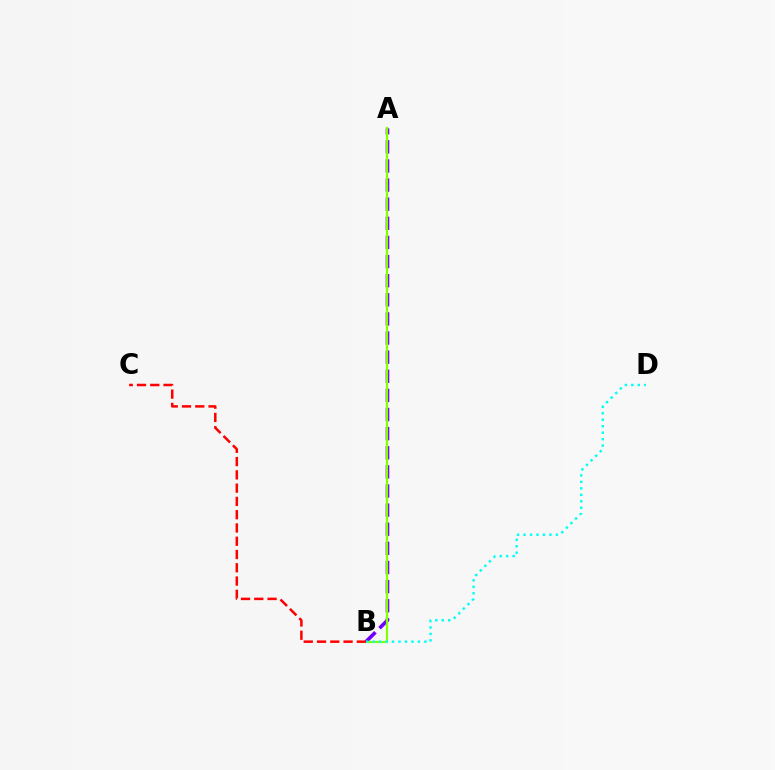{('A', 'B'): [{'color': '#7200ff', 'line_style': 'dashed', 'thickness': 2.6}, {'color': '#84ff00', 'line_style': 'solid', 'thickness': 1.57}], ('B', 'D'): [{'color': '#00fff6', 'line_style': 'dotted', 'thickness': 1.76}], ('B', 'C'): [{'color': '#ff0000', 'line_style': 'dashed', 'thickness': 1.8}]}